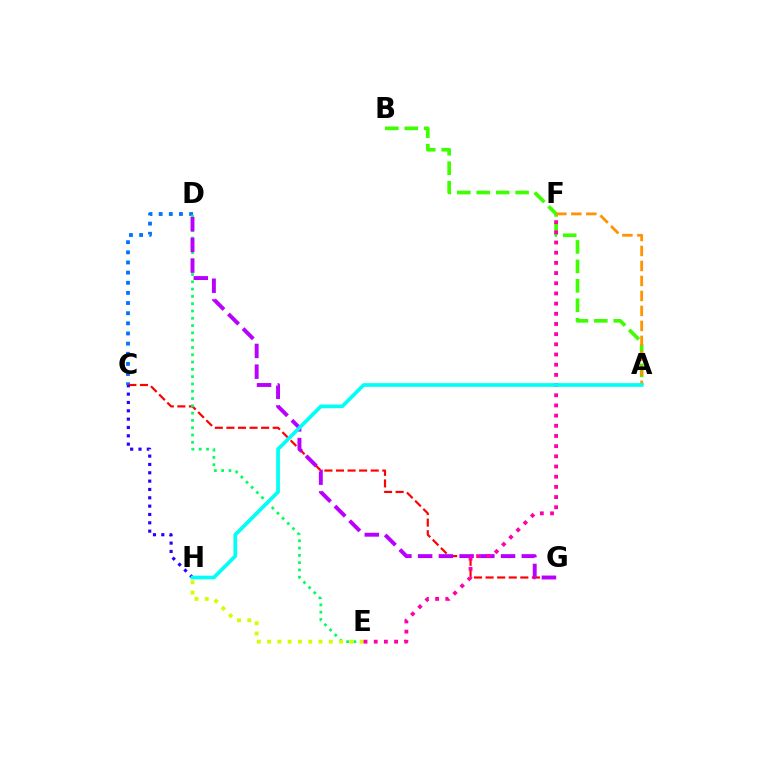{('C', 'D'): [{'color': '#0074ff', 'line_style': 'dotted', 'thickness': 2.76}], ('C', 'G'): [{'color': '#ff0000', 'line_style': 'dashed', 'thickness': 1.57}], ('A', 'B'): [{'color': '#3dff00', 'line_style': 'dashed', 'thickness': 2.64}], ('D', 'E'): [{'color': '#00ff5c', 'line_style': 'dotted', 'thickness': 1.98}], ('D', 'G'): [{'color': '#b900ff', 'line_style': 'dashed', 'thickness': 2.82}], ('C', 'H'): [{'color': '#2500ff', 'line_style': 'dotted', 'thickness': 2.27}], ('A', 'F'): [{'color': '#ff9400', 'line_style': 'dashed', 'thickness': 2.04}], ('E', 'H'): [{'color': '#d1ff00', 'line_style': 'dotted', 'thickness': 2.8}], ('E', 'F'): [{'color': '#ff00ac', 'line_style': 'dotted', 'thickness': 2.77}], ('A', 'H'): [{'color': '#00fff6', 'line_style': 'solid', 'thickness': 2.67}]}